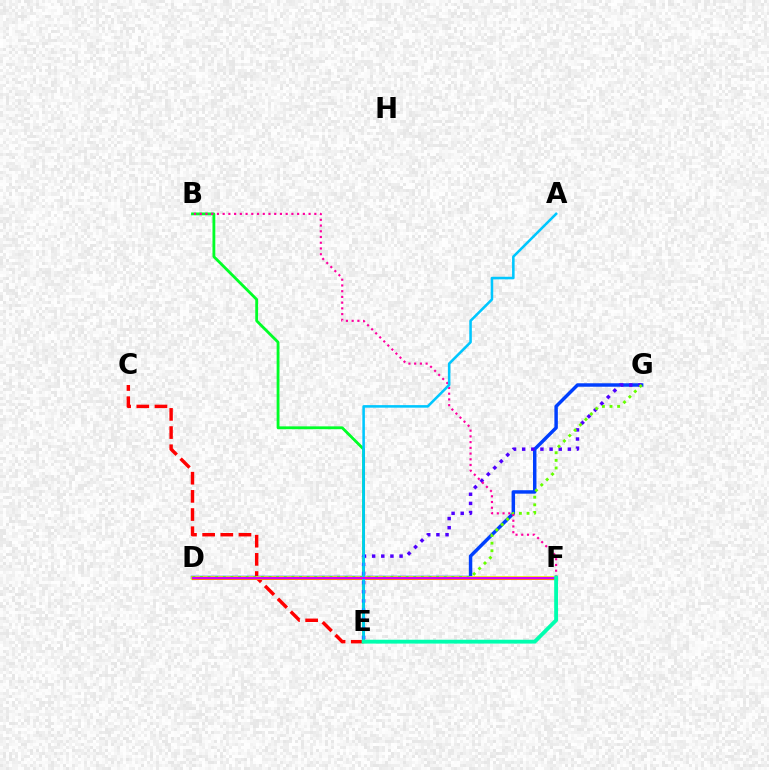{('B', 'E'): [{'color': '#00ff27', 'line_style': 'solid', 'thickness': 2.03}], ('C', 'E'): [{'color': '#ff0000', 'line_style': 'dashed', 'thickness': 2.47}], ('D', 'G'): [{'color': '#003fff', 'line_style': 'solid', 'thickness': 2.49}, {'color': '#66ff00', 'line_style': 'dotted', 'thickness': 2.07}], ('E', 'G'): [{'color': '#4f00ff', 'line_style': 'dotted', 'thickness': 2.48}], ('D', 'F'): [{'color': '#eeff00', 'line_style': 'solid', 'thickness': 2.73}, {'color': '#ff8800', 'line_style': 'solid', 'thickness': 2.16}, {'color': '#d600ff', 'line_style': 'solid', 'thickness': 1.59}], ('B', 'F'): [{'color': '#ff00a0', 'line_style': 'dotted', 'thickness': 1.56}], ('A', 'E'): [{'color': '#00c7ff', 'line_style': 'solid', 'thickness': 1.84}], ('E', 'F'): [{'color': '#00ffaf', 'line_style': 'solid', 'thickness': 2.77}]}